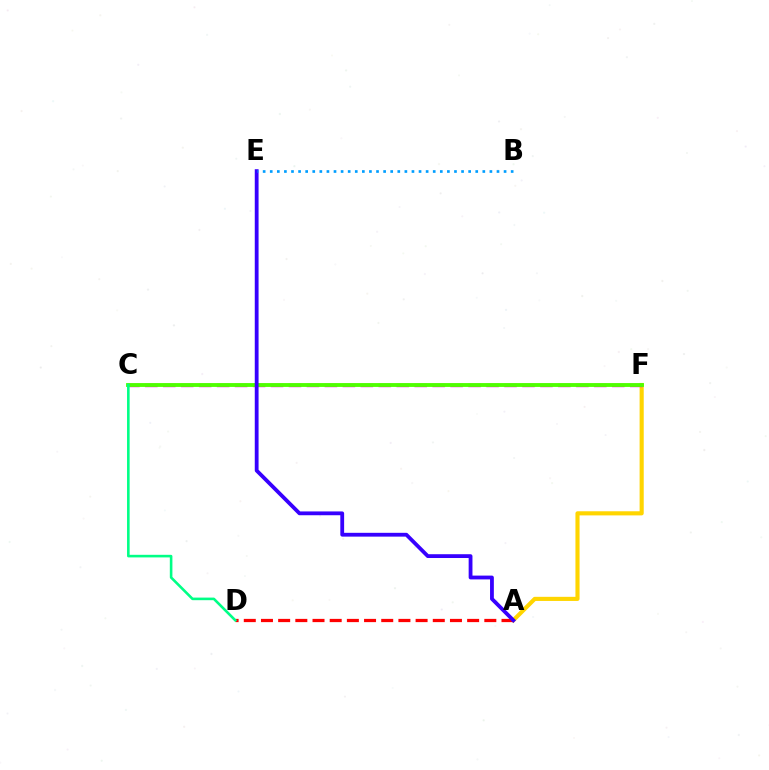{('A', 'F'): [{'color': '#ffd500', 'line_style': 'solid', 'thickness': 2.97}], ('C', 'F'): [{'color': '#ff00ed', 'line_style': 'dashed', 'thickness': 2.44}, {'color': '#4fff00', 'line_style': 'solid', 'thickness': 2.77}], ('A', 'D'): [{'color': '#ff0000', 'line_style': 'dashed', 'thickness': 2.33}], ('A', 'E'): [{'color': '#3700ff', 'line_style': 'solid', 'thickness': 2.74}], ('C', 'D'): [{'color': '#00ff86', 'line_style': 'solid', 'thickness': 1.87}], ('B', 'E'): [{'color': '#009eff', 'line_style': 'dotted', 'thickness': 1.93}]}